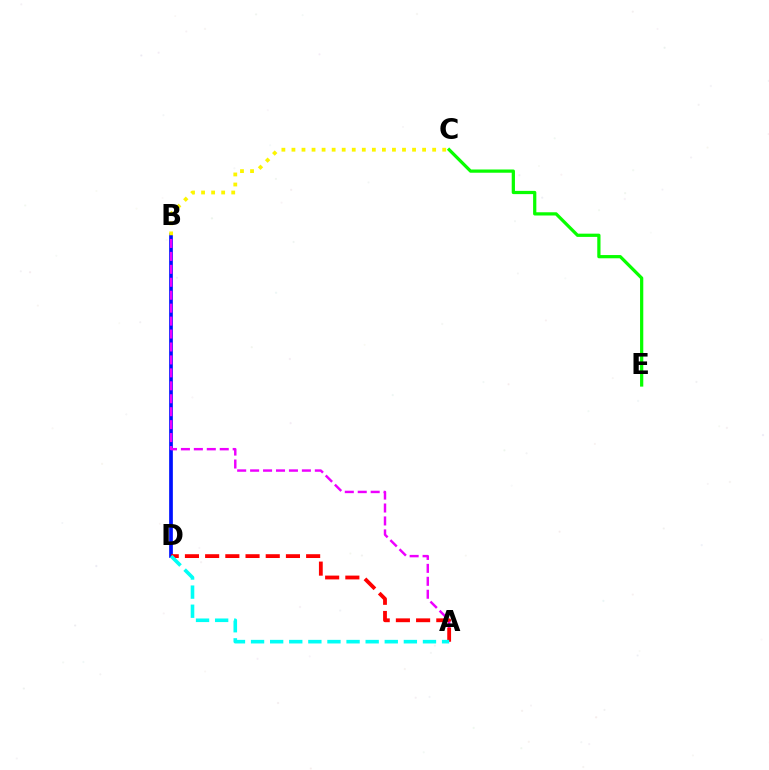{('B', 'D'): [{'color': '#0010ff', 'line_style': 'solid', 'thickness': 2.67}], ('A', 'B'): [{'color': '#ee00ff', 'line_style': 'dashed', 'thickness': 1.76}], ('A', 'D'): [{'color': '#ff0000', 'line_style': 'dashed', 'thickness': 2.74}, {'color': '#00fff6', 'line_style': 'dashed', 'thickness': 2.59}], ('B', 'C'): [{'color': '#fcf500', 'line_style': 'dotted', 'thickness': 2.73}], ('C', 'E'): [{'color': '#08ff00', 'line_style': 'solid', 'thickness': 2.33}]}